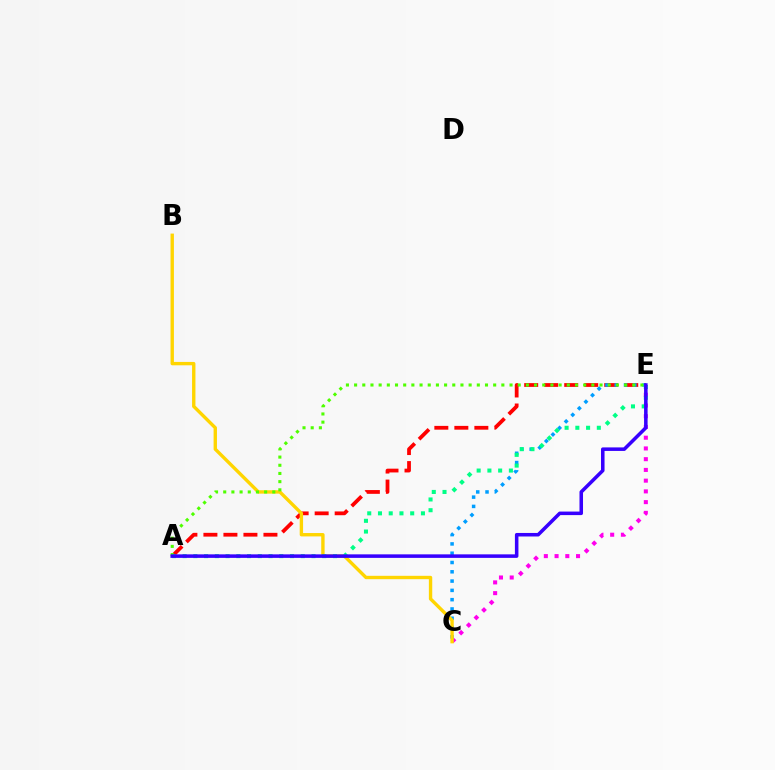{('C', 'E'): [{'color': '#ff00ed', 'line_style': 'dotted', 'thickness': 2.92}, {'color': '#009eff', 'line_style': 'dotted', 'thickness': 2.52}], ('A', 'E'): [{'color': '#ff0000', 'line_style': 'dashed', 'thickness': 2.72}, {'color': '#4fff00', 'line_style': 'dotted', 'thickness': 2.22}, {'color': '#00ff86', 'line_style': 'dotted', 'thickness': 2.92}, {'color': '#3700ff', 'line_style': 'solid', 'thickness': 2.54}], ('B', 'C'): [{'color': '#ffd500', 'line_style': 'solid', 'thickness': 2.43}]}